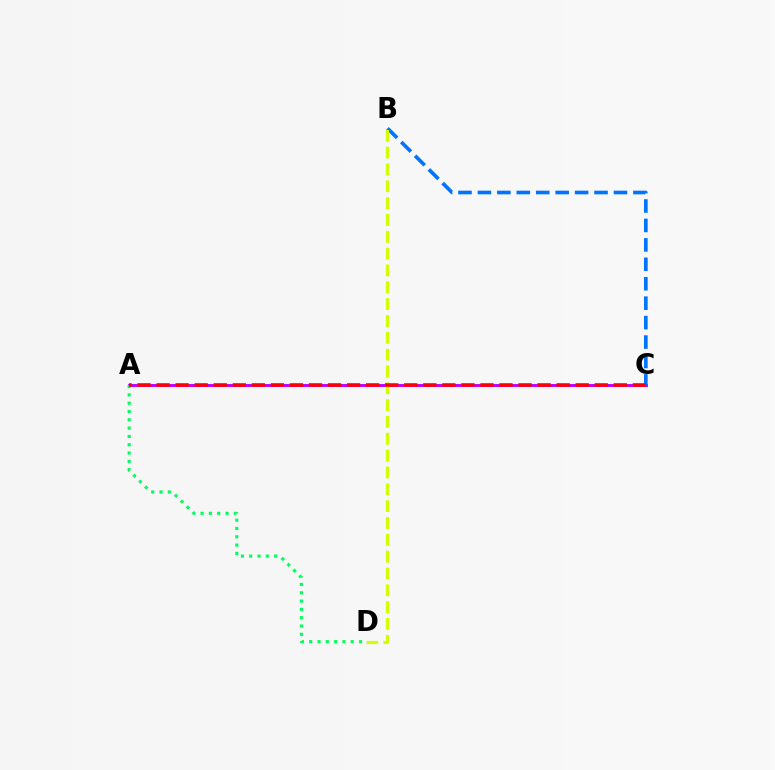{('A', 'C'): [{'color': '#b900ff', 'line_style': 'solid', 'thickness': 2.07}, {'color': '#ff0000', 'line_style': 'dashed', 'thickness': 2.59}], ('B', 'C'): [{'color': '#0074ff', 'line_style': 'dashed', 'thickness': 2.64}], ('A', 'D'): [{'color': '#00ff5c', 'line_style': 'dotted', 'thickness': 2.26}], ('B', 'D'): [{'color': '#d1ff00', 'line_style': 'dashed', 'thickness': 2.29}]}